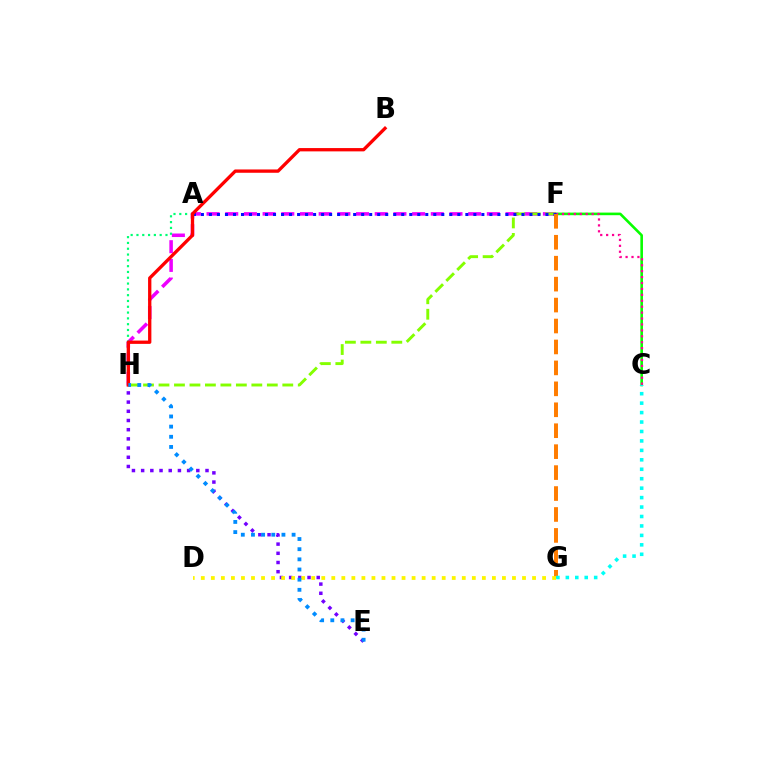{('C', 'F'): [{'color': '#08ff00', 'line_style': 'solid', 'thickness': 1.88}, {'color': '#ff0094', 'line_style': 'dotted', 'thickness': 1.61}], ('F', 'H'): [{'color': '#ee00ff', 'line_style': 'dashed', 'thickness': 2.54}, {'color': '#84ff00', 'line_style': 'dashed', 'thickness': 2.1}], ('E', 'H'): [{'color': '#7200ff', 'line_style': 'dotted', 'thickness': 2.5}, {'color': '#008cff', 'line_style': 'dotted', 'thickness': 2.76}], ('A', 'F'): [{'color': '#0010ff', 'line_style': 'dotted', 'thickness': 2.18}], ('F', 'G'): [{'color': '#ff7c00', 'line_style': 'dashed', 'thickness': 2.84}], ('A', 'H'): [{'color': '#00ff74', 'line_style': 'dotted', 'thickness': 1.58}], ('B', 'H'): [{'color': '#ff0000', 'line_style': 'solid', 'thickness': 2.38}], ('D', 'G'): [{'color': '#fcf500', 'line_style': 'dotted', 'thickness': 2.73}], ('C', 'G'): [{'color': '#00fff6', 'line_style': 'dotted', 'thickness': 2.57}]}